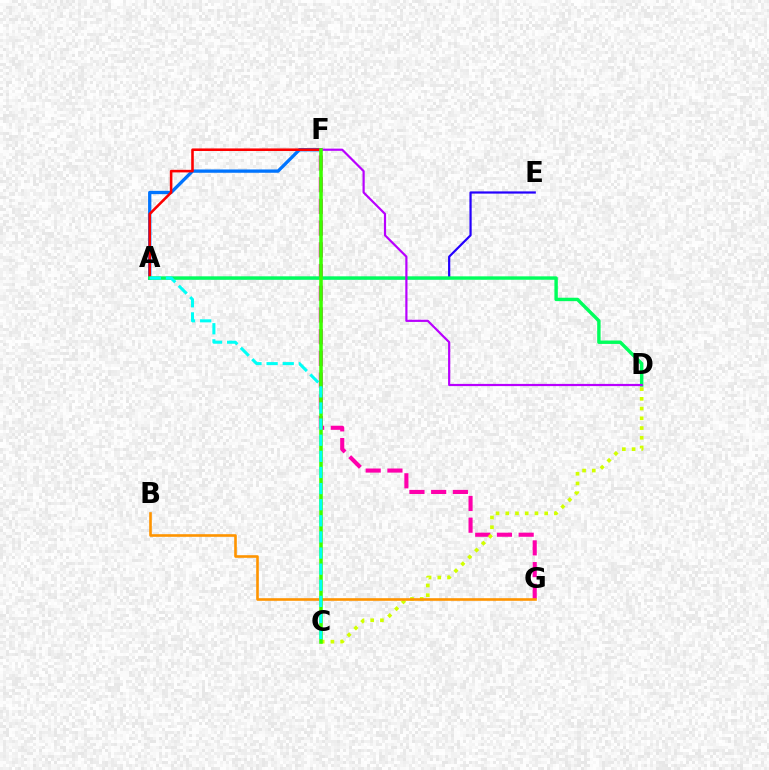{('A', 'E'): [{'color': '#2500ff', 'line_style': 'solid', 'thickness': 1.6}], ('A', 'F'): [{'color': '#0074ff', 'line_style': 'solid', 'thickness': 2.38}, {'color': '#ff0000', 'line_style': 'solid', 'thickness': 1.85}], ('F', 'G'): [{'color': '#ff00ac', 'line_style': 'dashed', 'thickness': 2.95}], ('C', 'D'): [{'color': '#d1ff00', 'line_style': 'dotted', 'thickness': 2.64}], ('A', 'D'): [{'color': '#00ff5c', 'line_style': 'solid', 'thickness': 2.46}], ('D', 'F'): [{'color': '#b900ff', 'line_style': 'solid', 'thickness': 1.58}], ('B', 'G'): [{'color': '#ff9400', 'line_style': 'solid', 'thickness': 1.88}], ('C', 'F'): [{'color': '#3dff00', 'line_style': 'solid', 'thickness': 2.57}], ('A', 'C'): [{'color': '#00fff6', 'line_style': 'dashed', 'thickness': 2.19}]}